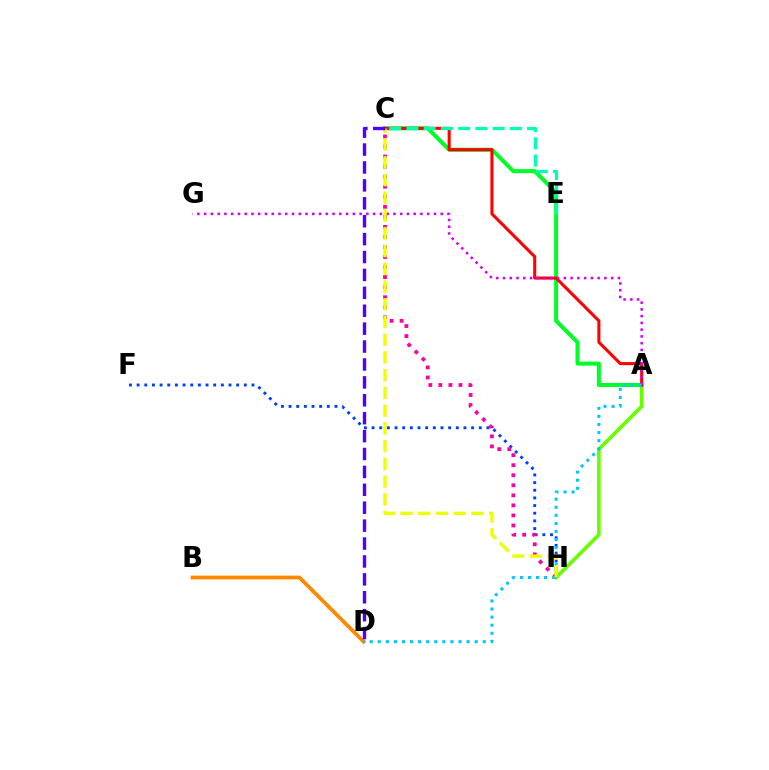{('A', 'H'): [{'color': '#66ff00', 'line_style': 'solid', 'thickness': 2.61}], ('A', 'C'): [{'color': '#00ff27', 'line_style': 'solid', 'thickness': 2.88}, {'color': '#ff0000', 'line_style': 'solid', 'thickness': 2.21}], ('B', 'D'): [{'color': '#ff8800', 'line_style': 'solid', 'thickness': 2.69}], ('F', 'H'): [{'color': '#003fff', 'line_style': 'dotted', 'thickness': 2.08}], ('C', 'H'): [{'color': '#ff00a0', 'line_style': 'dotted', 'thickness': 2.73}, {'color': '#eeff00', 'line_style': 'dashed', 'thickness': 2.41}], ('C', 'E'): [{'color': '#00ffaf', 'line_style': 'dashed', 'thickness': 2.34}], ('A', 'G'): [{'color': '#d600ff', 'line_style': 'dotted', 'thickness': 1.84}], ('A', 'D'): [{'color': '#00c7ff', 'line_style': 'dotted', 'thickness': 2.19}], ('C', 'D'): [{'color': '#4f00ff', 'line_style': 'dashed', 'thickness': 2.43}]}